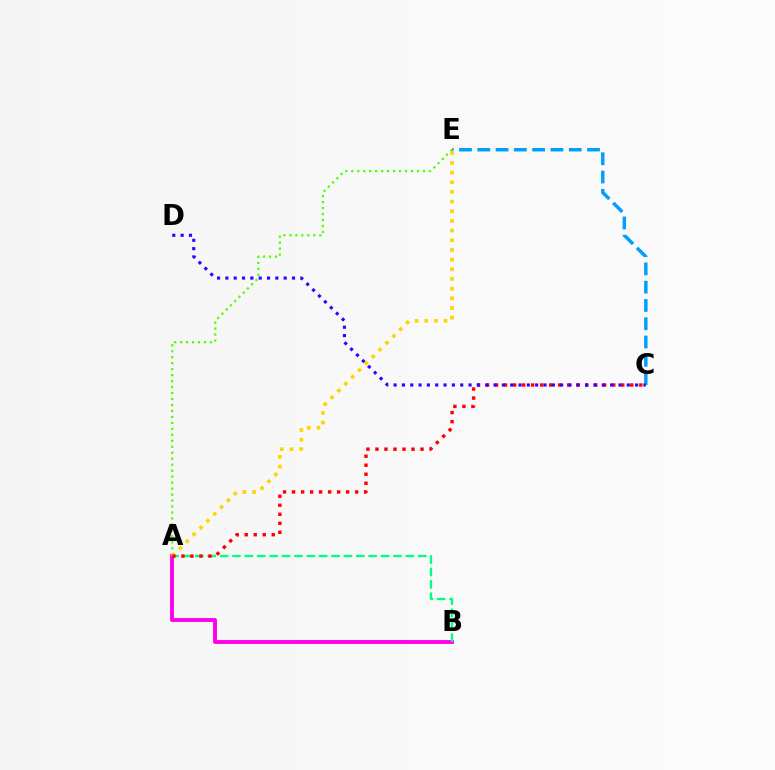{('A', 'B'): [{'color': '#ff00ed', 'line_style': 'solid', 'thickness': 2.81}, {'color': '#00ff86', 'line_style': 'dashed', 'thickness': 1.68}], ('C', 'E'): [{'color': '#009eff', 'line_style': 'dashed', 'thickness': 2.48}], ('A', 'E'): [{'color': '#4fff00', 'line_style': 'dotted', 'thickness': 1.62}, {'color': '#ffd500', 'line_style': 'dotted', 'thickness': 2.63}], ('A', 'C'): [{'color': '#ff0000', 'line_style': 'dotted', 'thickness': 2.45}], ('C', 'D'): [{'color': '#3700ff', 'line_style': 'dotted', 'thickness': 2.26}]}